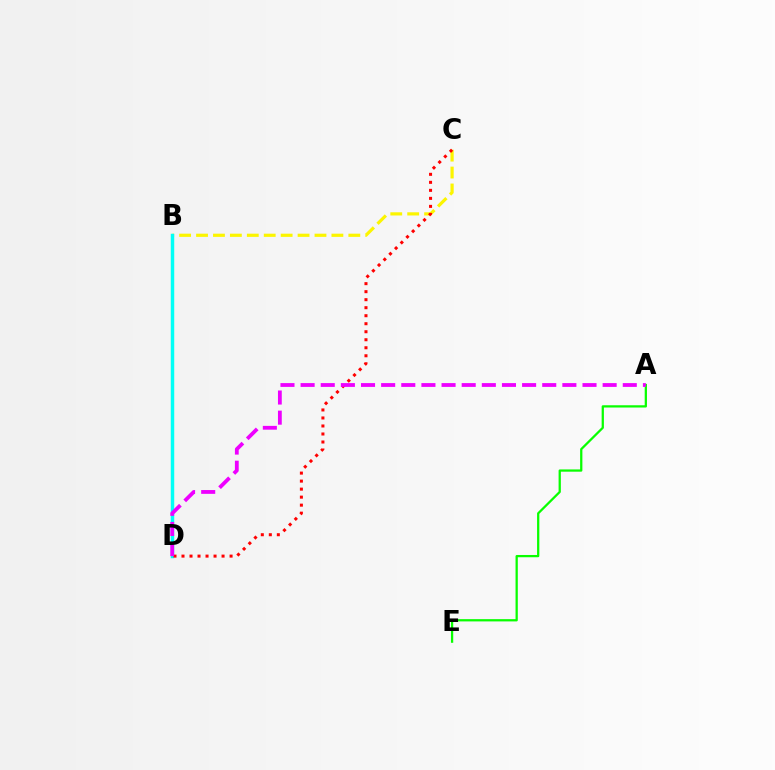{('B', 'D'): [{'color': '#0010ff', 'line_style': 'dotted', 'thickness': 2.05}, {'color': '#00fff6', 'line_style': 'solid', 'thickness': 2.48}], ('A', 'E'): [{'color': '#08ff00', 'line_style': 'solid', 'thickness': 1.63}], ('B', 'C'): [{'color': '#fcf500', 'line_style': 'dashed', 'thickness': 2.3}], ('C', 'D'): [{'color': '#ff0000', 'line_style': 'dotted', 'thickness': 2.18}], ('A', 'D'): [{'color': '#ee00ff', 'line_style': 'dashed', 'thickness': 2.74}]}